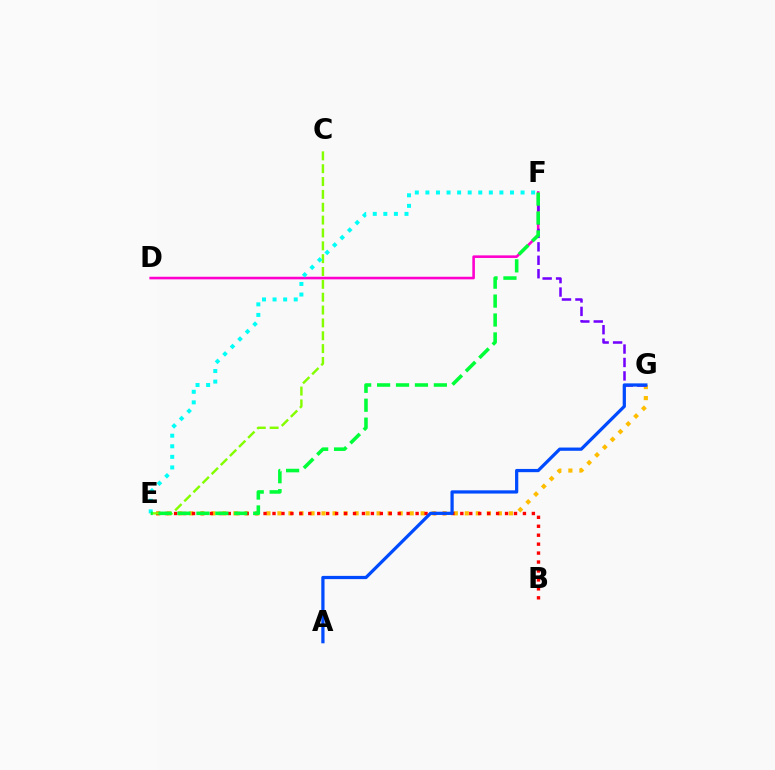{('E', 'G'): [{'color': '#ffbd00', 'line_style': 'dotted', 'thickness': 2.99}], ('D', 'F'): [{'color': '#ff00cf', 'line_style': 'solid', 'thickness': 1.87}], ('F', 'G'): [{'color': '#7200ff', 'line_style': 'dashed', 'thickness': 1.83}], ('B', 'E'): [{'color': '#ff0000', 'line_style': 'dotted', 'thickness': 2.43}], ('A', 'G'): [{'color': '#004bff', 'line_style': 'solid', 'thickness': 2.33}], ('C', 'E'): [{'color': '#84ff00', 'line_style': 'dashed', 'thickness': 1.75}], ('E', 'F'): [{'color': '#00fff6', 'line_style': 'dotted', 'thickness': 2.87}, {'color': '#00ff39', 'line_style': 'dashed', 'thickness': 2.57}]}